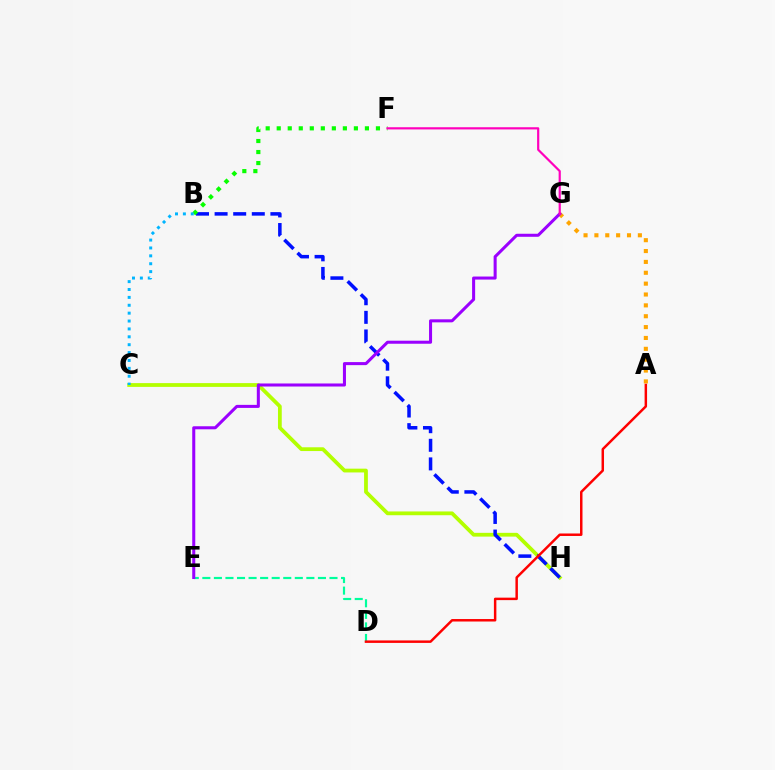{('C', 'H'): [{'color': '#b3ff00', 'line_style': 'solid', 'thickness': 2.72}], ('B', 'H'): [{'color': '#0010ff', 'line_style': 'dashed', 'thickness': 2.53}], ('A', 'G'): [{'color': '#ffa500', 'line_style': 'dotted', 'thickness': 2.95}], ('B', 'F'): [{'color': '#08ff00', 'line_style': 'dotted', 'thickness': 3.0}], ('D', 'E'): [{'color': '#00ff9d', 'line_style': 'dashed', 'thickness': 1.57}], ('E', 'G'): [{'color': '#9b00ff', 'line_style': 'solid', 'thickness': 2.19}], ('B', 'C'): [{'color': '#00b5ff', 'line_style': 'dotted', 'thickness': 2.14}], ('A', 'D'): [{'color': '#ff0000', 'line_style': 'solid', 'thickness': 1.78}], ('F', 'G'): [{'color': '#ff00bd', 'line_style': 'solid', 'thickness': 1.58}]}